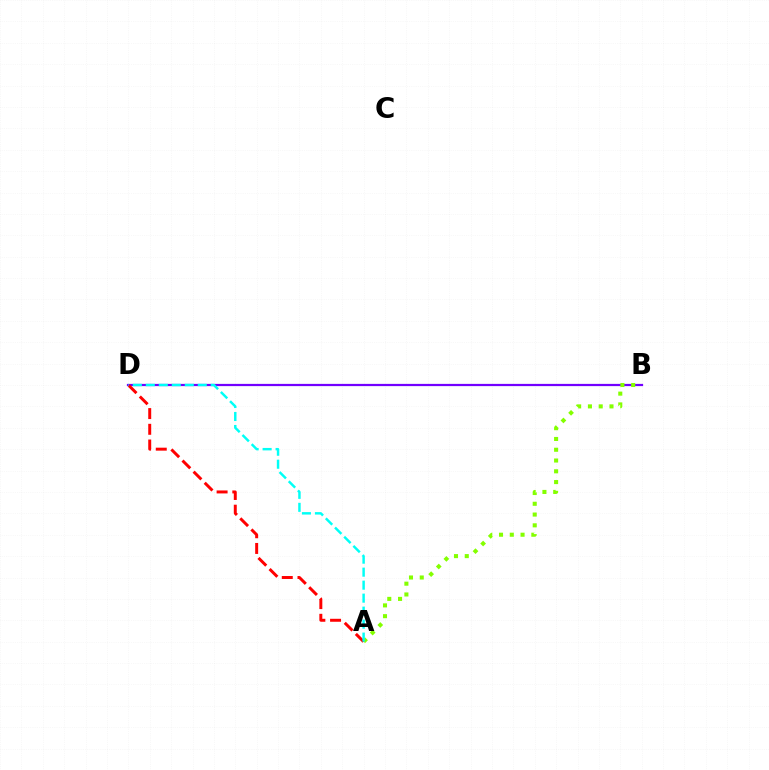{('B', 'D'): [{'color': '#7200ff', 'line_style': 'solid', 'thickness': 1.6}], ('A', 'B'): [{'color': '#84ff00', 'line_style': 'dotted', 'thickness': 2.93}], ('A', 'D'): [{'color': '#ff0000', 'line_style': 'dashed', 'thickness': 2.13}, {'color': '#00fff6', 'line_style': 'dashed', 'thickness': 1.77}]}